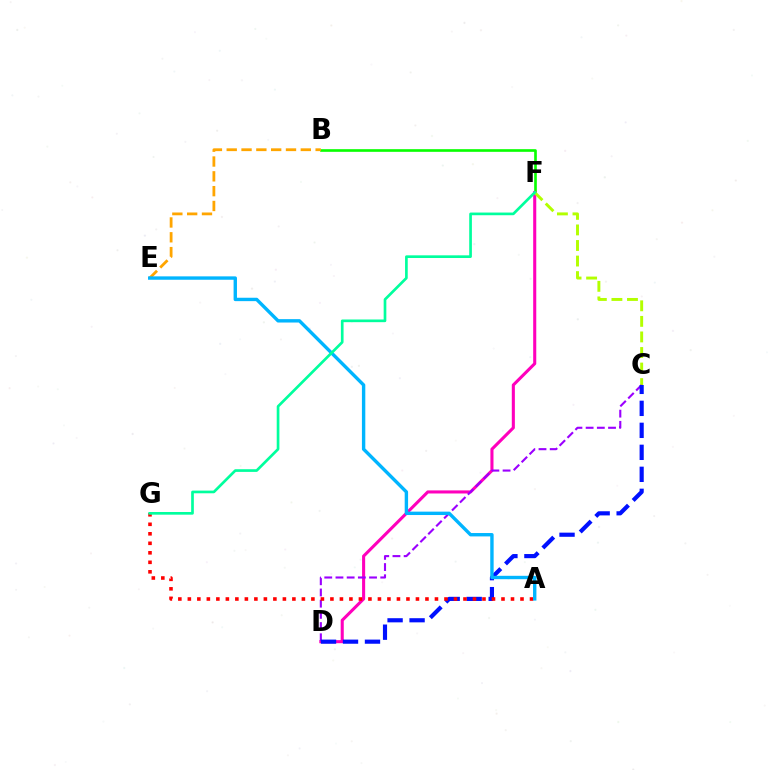{('B', 'F'): [{'color': '#08ff00', 'line_style': 'solid', 'thickness': 1.91}], ('D', 'F'): [{'color': '#ff00bd', 'line_style': 'solid', 'thickness': 2.21}], ('C', 'F'): [{'color': '#b3ff00', 'line_style': 'dashed', 'thickness': 2.11}], ('C', 'D'): [{'color': '#9b00ff', 'line_style': 'dashed', 'thickness': 1.52}, {'color': '#0010ff', 'line_style': 'dashed', 'thickness': 2.99}], ('B', 'E'): [{'color': '#ffa500', 'line_style': 'dashed', 'thickness': 2.01}], ('A', 'G'): [{'color': '#ff0000', 'line_style': 'dotted', 'thickness': 2.58}], ('A', 'E'): [{'color': '#00b5ff', 'line_style': 'solid', 'thickness': 2.44}], ('F', 'G'): [{'color': '#00ff9d', 'line_style': 'solid', 'thickness': 1.93}]}